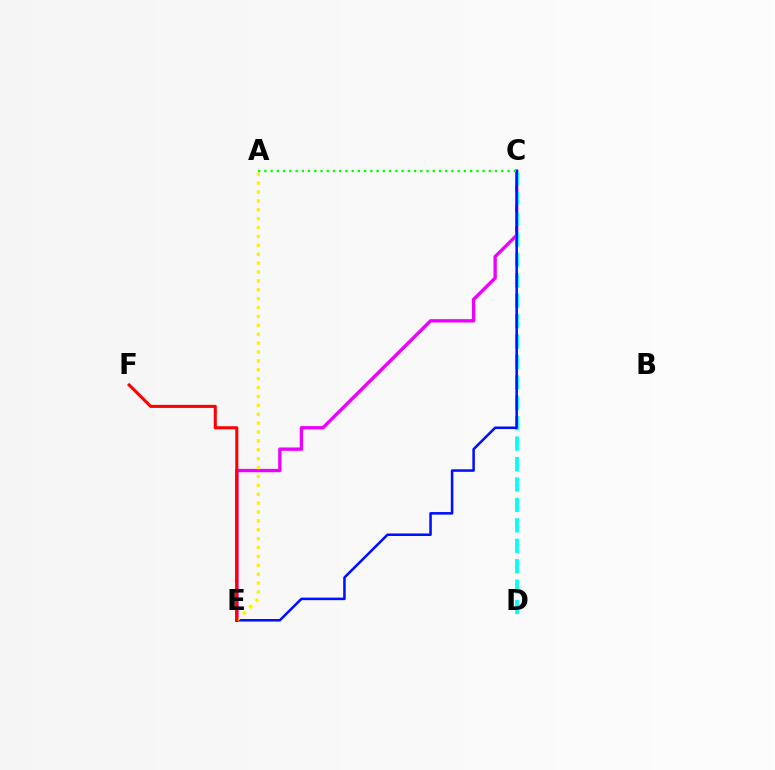{('C', 'E'): [{'color': '#ee00ff', 'line_style': 'solid', 'thickness': 2.41}, {'color': '#0010ff', 'line_style': 'solid', 'thickness': 1.83}], ('C', 'D'): [{'color': '#00fff6', 'line_style': 'dashed', 'thickness': 2.77}], ('A', 'E'): [{'color': '#fcf500', 'line_style': 'dotted', 'thickness': 2.41}], ('E', 'F'): [{'color': '#ff0000', 'line_style': 'solid', 'thickness': 2.21}], ('A', 'C'): [{'color': '#08ff00', 'line_style': 'dotted', 'thickness': 1.69}]}